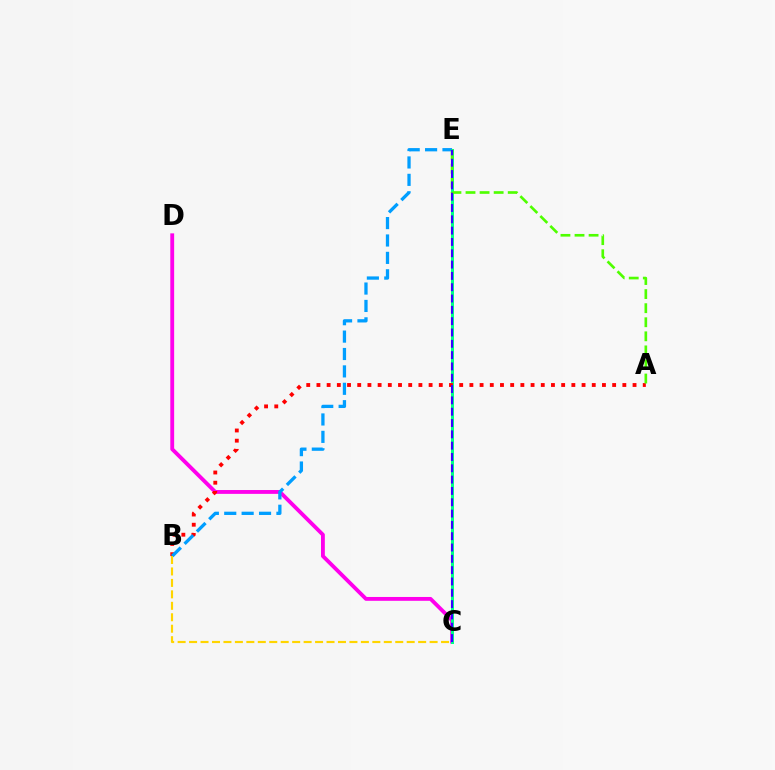{('C', 'D'): [{'color': '#ff00ed', 'line_style': 'solid', 'thickness': 2.77}], ('C', 'E'): [{'color': '#00ff86', 'line_style': 'solid', 'thickness': 2.15}, {'color': '#3700ff', 'line_style': 'dashed', 'thickness': 1.54}], ('A', 'B'): [{'color': '#ff0000', 'line_style': 'dotted', 'thickness': 2.77}], ('B', 'E'): [{'color': '#009eff', 'line_style': 'dashed', 'thickness': 2.36}], ('A', 'E'): [{'color': '#4fff00', 'line_style': 'dashed', 'thickness': 1.91}], ('B', 'C'): [{'color': '#ffd500', 'line_style': 'dashed', 'thickness': 1.56}]}